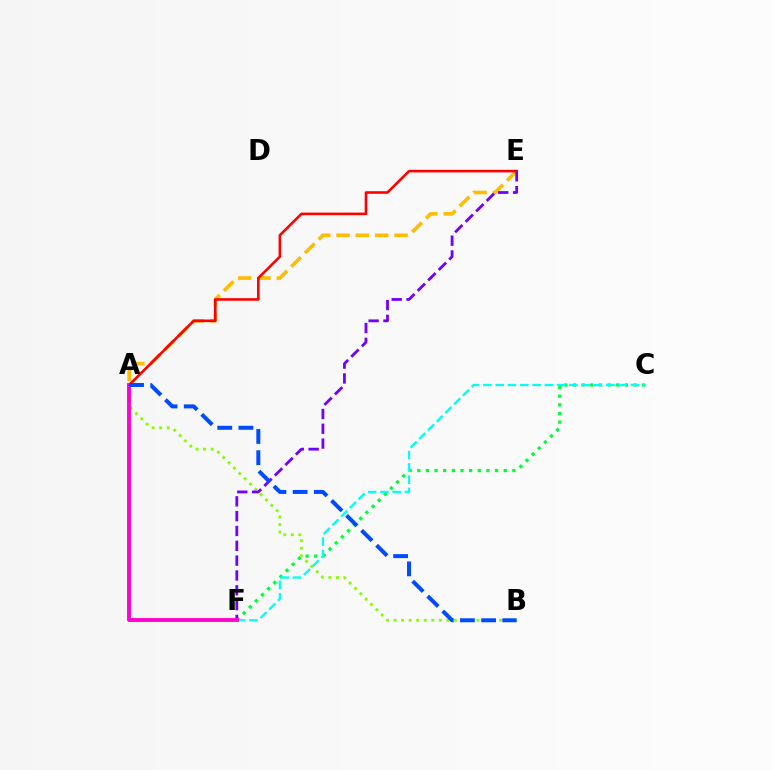{('C', 'F'): [{'color': '#00ff39', 'line_style': 'dotted', 'thickness': 2.35}, {'color': '#00fff6', 'line_style': 'dashed', 'thickness': 1.67}], ('A', 'E'): [{'color': '#ffbd00', 'line_style': 'dashed', 'thickness': 2.63}, {'color': '#ff0000', 'line_style': 'solid', 'thickness': 1.87}], ('A', 'B'): [{'color': '#84ff00', 'line_style': 'dotted', 'thickness': 2.05}, {'color': '#004bff', 'line_style': 'dashed', 'thickness': 2.87}], ('E', 'F'): [{'color': '#7200ff', 'line_style': 'dashed', 'thickness': 2.02}], ('A', 'F'): [{'color': '#ff00cf', 'line_style': 'solid', 'thickness': 2.78}]}